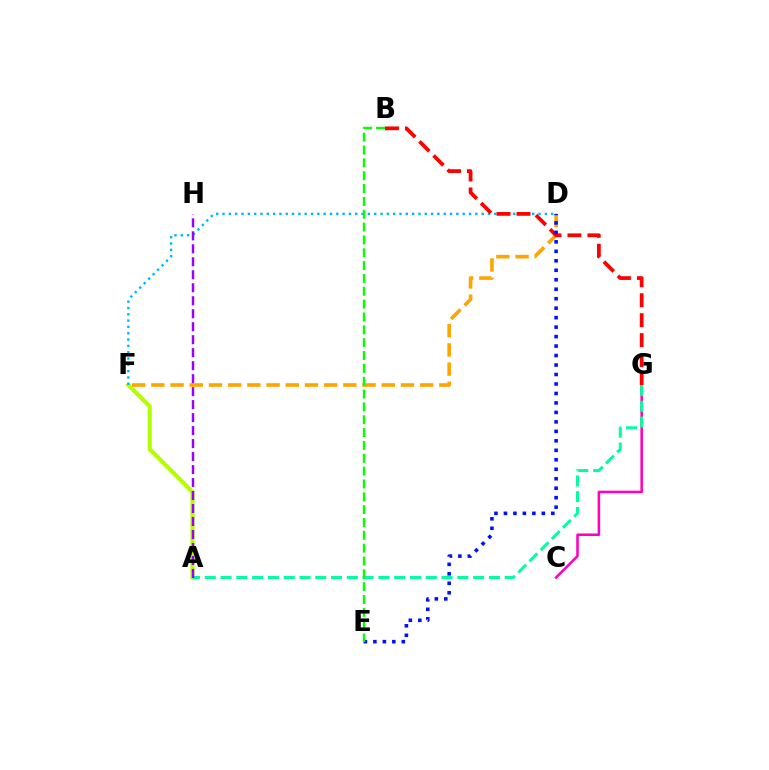{('A', 'F'): [{'color': '#b3ff00', 'line_style': 'solid', 'thickness': 2.98}], ('C', 'G'): [{'color': '#ff00bd', 'line_style': 'solid', 'thickness': 1.84}], ('D', 'F'): [{'color': '#00b5ff', 'line_style': 'dotted', 'thickness': 1.72}, {'color': '#ffa500', 'line_style': 'dashed', 'thickness': 2.61}], ('A', 'G'): [{'color': '#00ff9d', 'line_style': 'dashed', 'thickness': 2.14}], ('B', 'G'): [{'color': '#ff0000', 'line_style': 'dashed', 'thickness': 2.71}], ('A', 'H'): [{'color': '#9b00ff', 'line_style': 'dashed', 'thickness': 1.76}], ('D', 'E'): [{'color': '#0010ff', 'line_style': 'dotted', 'thickness': 2.57}], ('B', 'E'): [{'color': '#08ff00', 'line_style': 'dashed', 'thickness': 1.74}]}